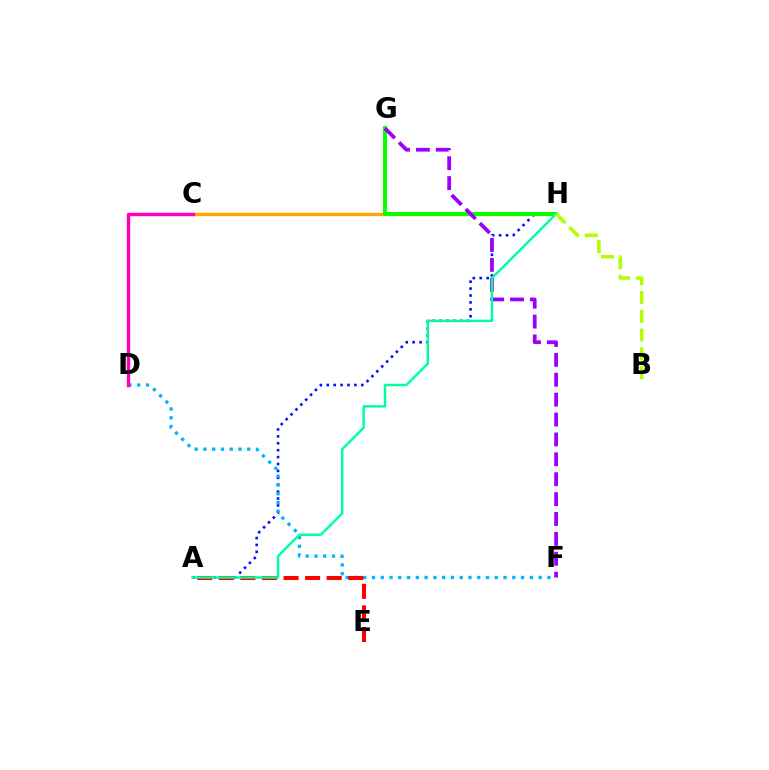{('A', 'H'): [{'color': '#0010ff', 'line_style': 'dotted', 'thickness': 1.88}, {'color': '#00ff9d', 'line_style': 'solid', 'thickness': 1.75}], ('D', 'F'): [{'color': '#00b5ff', 'line_style': 'dotted', 'thickness': 2.38}], ('A', 'E'): [{'color': '#ff0000', 'line_style': 'dashed', 'thickness': 2.93}], ('C', 'H'): [{'color': '#ffa500', 'line_style': 'solid', 'thickness': 2.4}], ('G', 'H'): [{'color': '#08ff00', 'line_style': 'solid', 'thickness': 2.86}], ('F', 'G'): [{'color': '#9b00ff', 'line_style': 'dashed', 'thickness': 2.7}], ('C', 'D'): [{'color': '#ff00bd', 'line_style': 'solid', 'thickness': 2.44}], ('B', 'H'): [{'color': '#b3ff00', 'line_style': 'dashed', 'thickness': 2.55}]}